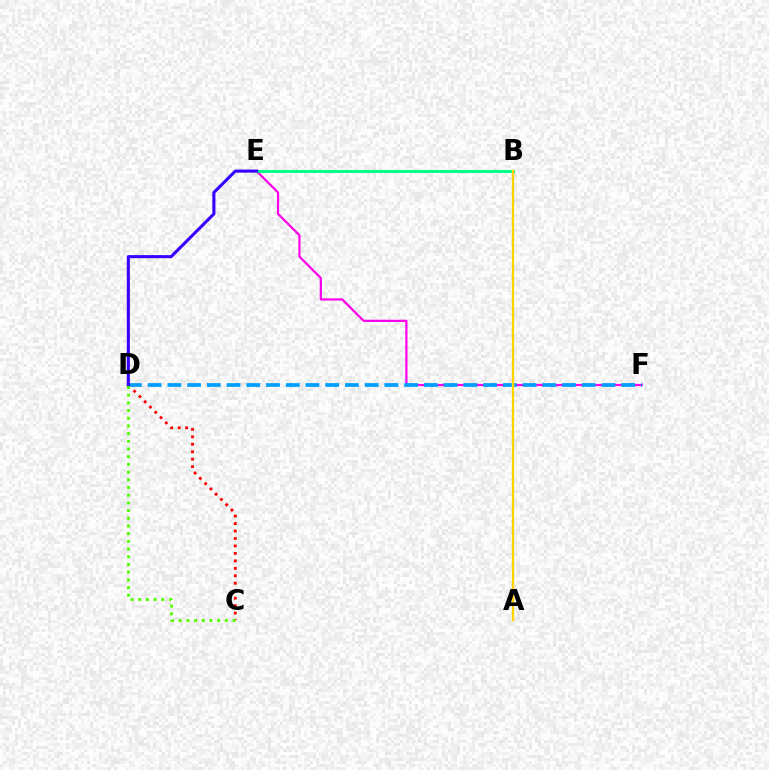{('E', 'F'): [{'color': '#ff00ed', 'line_style': 'solid', 'thickness': 1.59}], ('C', 'D'): [{'color': '#ff0000', 'line_style': 'dotted', 'thickness': 2.03}, {'color': '#4fff00', 'line_style': 'dotted', 'thickness': 2.09}], ('D', 'F'): [{'color': '#009eff', 'line_style': 'dashed', 'thickness': 2.68}], ('B', 'E'): [{'color': '#00ff86', 'line_style': 'solid', 'thickness': 2.11}], ('D', 'E'): [{'color': '#3700ff', 'line_style': 'solid', 'thickness': 2.23}], ('A', 'B'): [{'color': '#ffd500', 'line_style': 'solid', 'thickness': 1.65}]}